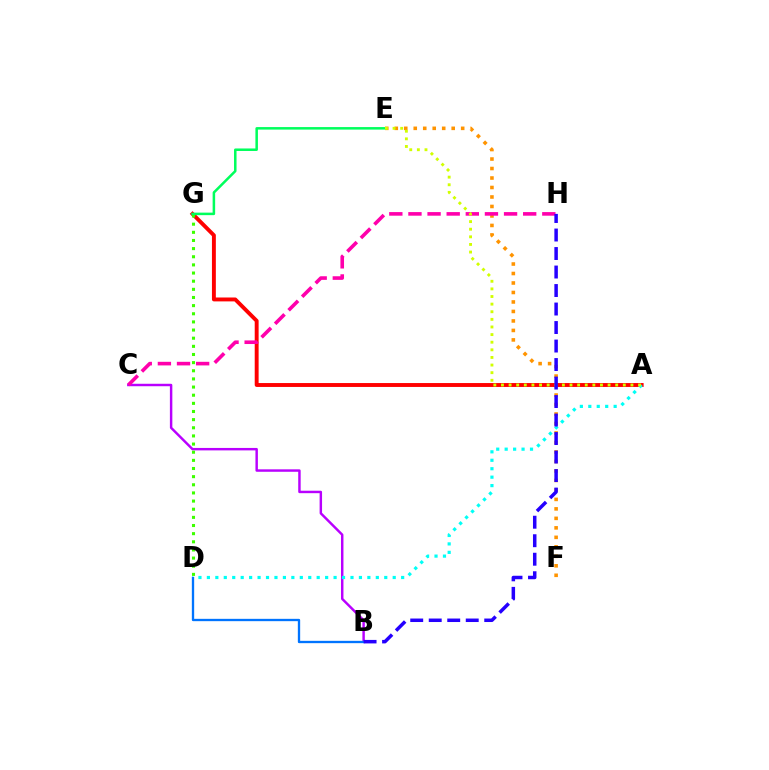{('E', 'F'): [{'color': '#ff9400', 'line_style': 'dotted', 'thickness': 2.58}], ('A', 'G'): [{'color': '#ff0000', 'line_style': 'solid', 'thickness': 2.81}], ('B', 'C'): [{'color': '#b900ff', 'line_style': 'solid', 'thickness': 1.77}], ('C', 'H'): [{'color': '#ff00ac', 'line_style': 'dashed', 'thickness': 2.6}], ('A', 'D'): [{'color': '#00fff6', 'line_style': 'dotted', 'thickness': 2.29}], ('D', 'G'): [{'color': '#3dff00', 'line_style': 'dotted', 'thickness': 2.21}], ('B', 'D'): [{'color': '#0074ff', 'line_style': 'solid', 'thickness': 1.68}], ('E', 'G'): [{'color': '#00ff5c', 'line_style': 'solid', 'thickness': 1.81}], ('A', 'E'): [{'color': '#d1ff00', 'line_style': 'dotted', 'thickness': 2.07}], ('B', 'H'): [{'color': '#2500ff', 'line_style': 'dashed', 'thickness': 2.51}]}